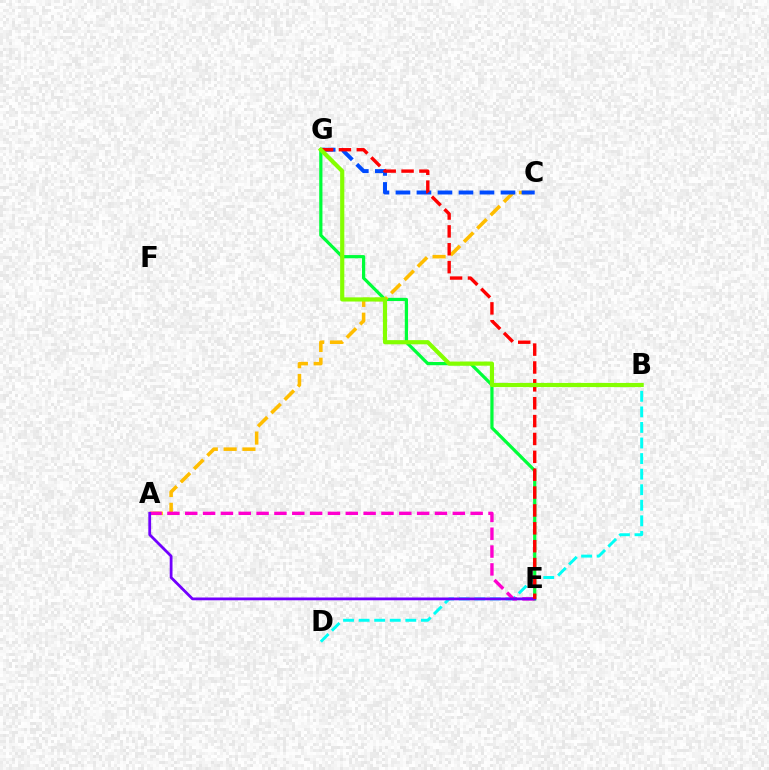{('E', 'G'): [{'color': '#00ff39', 'line_style': 'solid', 'thickness': 2.31}, {'color': '#ff0000', 'line_style': 'dashed', 'thickness': 2.43}], ('A', 'C'): [{'color': '#ffbd00', 'line_style': 'dashed', 'thickness': 2.56}], ('B', 'D'): [{'color': '#00fff6', 'line_style': 'dashed', 'thickness': 2.11}], ('A', 'E'): [{'color': '#ff00cf', 'line_style': 'dashed', 'thickness': 2.42}, {'color': '#7200ff', 'line_style': 'solid', 'thickness': 2.0}], ('C', 'G'): [{'color': '#004bff', 'line_style': 'dashed', 'thickness': 2.85}], ('B', 'G'): [{'color': '#84ff00', 'line_style': 'solid', 'thickness': 3.0}]}